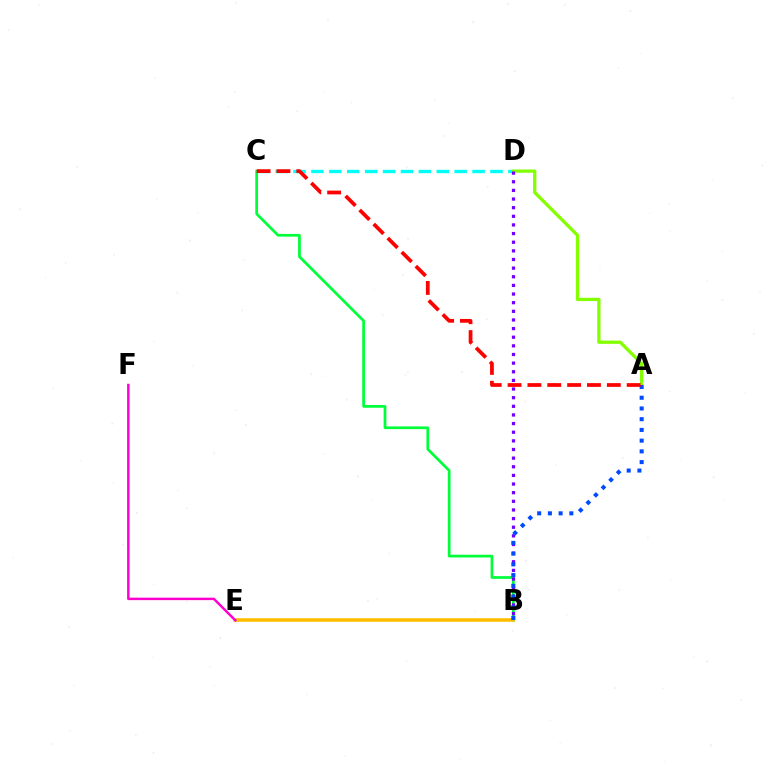{('C', 'D'): [{'color': '#00fff6', 'line_style': 'dashed', 'thickness': 2.43}], ('B', 'C'): [{'color': '#00ff39', 'line_style': 'solid', 'thickness': 1.96}], ('A', 'D'): [{'color': '#84ff00', 'line_style': 'solid', 'thickness': 2.37}], ('B', 'D'): [{'color': '#7200ff', 'line_style': 'dotted', 'thickness': 2.35}], ('B', 'E'): [{'color': '#ffbd00', 'line_style': 'solid', 'thickness': 2.56}], ('E', 'F'): [{'color': '#ff00cf', 'line_style': 'solid', 'thickness': 1.77}], ('A', 'B'): [{'color': '#004bff', 'line_style': 'dotted', 'thickness': 2.91}], ('A', 'C'): [{'color': '#ff0000', 'line_style': 'dashed', 'thickness': 2.7}]}